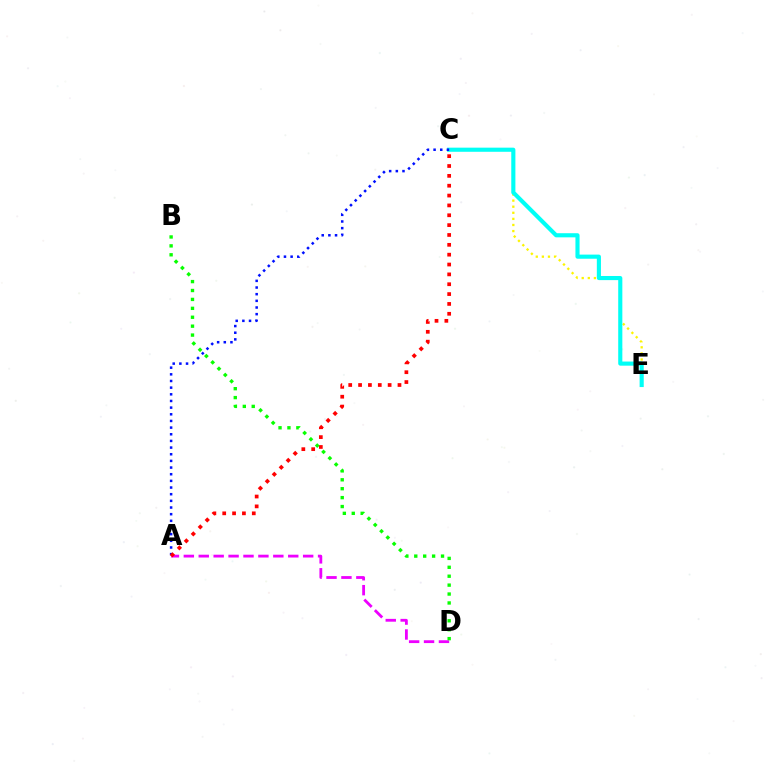{('C', 'E'): [{'color': '#fcf500', 'line_style': 'dotted', 'thickness': 1.65}, {'color': '#00fff6', 'line_style': 'solid', 'thickness': 2.97}], ('A', 'D'): [{'color': '#ee00ff', 'line_style': 'dashed', 'thickness': 2.03}], ('A', 'C'): [{'color': '#0010ff', 'line_style': 'dotted', 'thickness': 1.81}, {'color': '#ff0000', 'line_style': 'dotted', 'thickness': 2.68}], ('B', 'D'): [{'color': '#08ff00', 'line_style': 'dotted', 'thickness': 2.42}]}